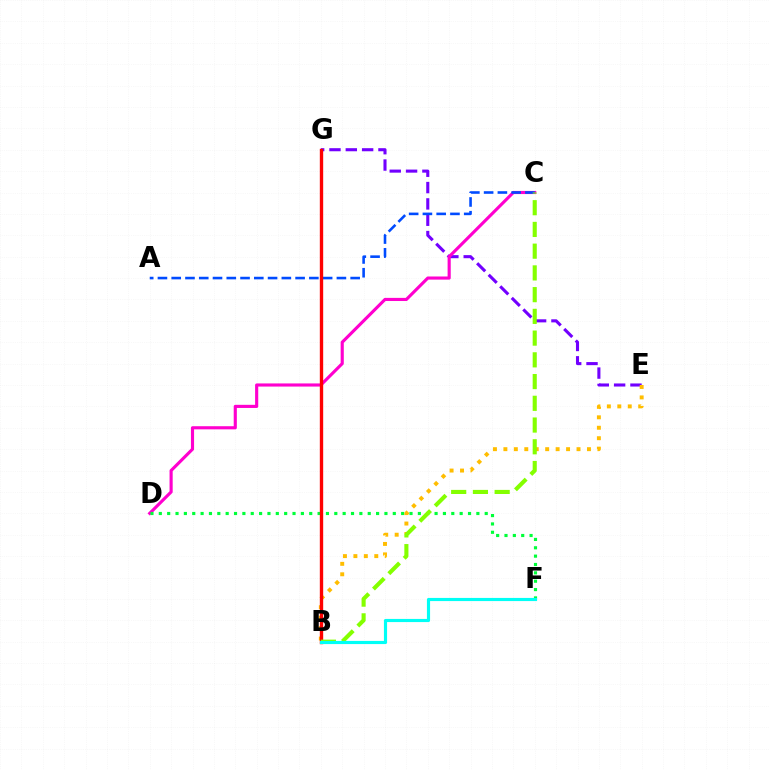{('E', 'G'): [{'color': '#7200ff', 'line_style': 'dashed', 'thickness': 2.22}], ('C', 'D'): [{'color': '#ff00cf', 'line_style': 'solid', 'thickness': 2.26}], ('D', 'F'): [{'color': '#00ff39', 'line_style': 'dotted', 'thickness': 2.27}], ('B', 'E'): [{'color': '#ffbd00', 'line_style': 'dotted', 'thickness': 2.84}], ('A', 'C'): [{'color': '#004bff', 'line_style': 'dashed', 'thickness': 1.87}], ('B', 'G'): [{'color': '#ff0000', 'line_style': 'solid', 'thickness': 2.42}], ('B', 'C'): [{'color': '#84ff00', 'line_style': 'dashed', 'thickness': 2.95}], ('B', 'F'): [{'color': '#00fff6', 'line_style': 'solid', 'thickness': 2.27}]}